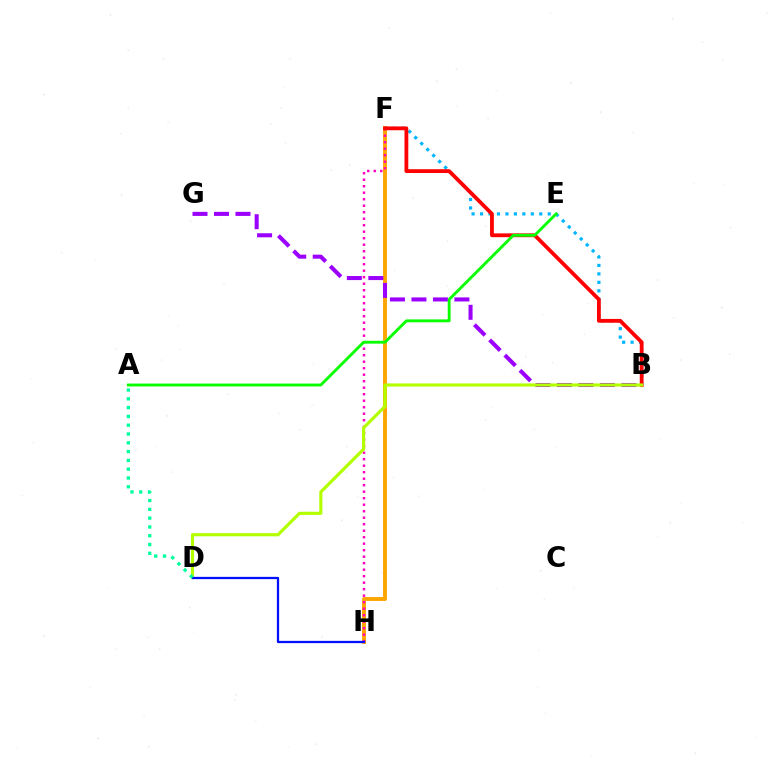{('F', 'H'): [{'color': '#ffa500', 'line_style': 'solid', 'thickness': 2.82}, {'color': '#ff00bd', 'line_style': 'dotted', 'thickness': 1.77}], ('B', 'F'): [{'color': '#00b5ff', 'line_style': 'dotted', 'thickness': 2.3}, {'color': '#ff0000', 'line_style': 'solid', 'thickness': 2.74}], ('B', 'G'): [{'color': '#9b00ff', 'line_style': 'dashed', 'thickness': 2.92}], ('A', 'E'): [{'color': '#08ff00', 'line_style': 'solid', 'thickness': 2.06}], ('B', 'D'): [{'color': '#b3ff00', 'line_style': 'solid', 'thickness': 2.27}], ('D', 'H'): [{'color': '#0010ff', 'line_style': 'solid', 'thickness': 1.64}], ('A', 'D'): [{'color': '#00ff9d', 'line_style': 'dotted', 'thickness': 2.39}]}